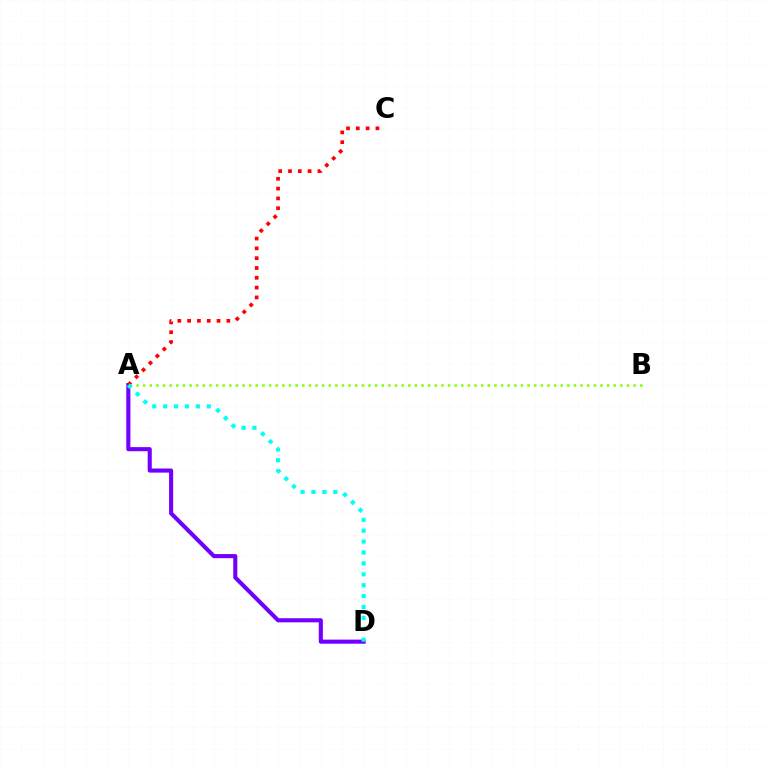{('A', 'D'): [{'color': '#7200ff', 'line_style': 'solid', 'thickness': 2.95}, {'color': '#00fff6', 'line_style': 'dotted', 'thickness': 2.96}], ('A', 'C'): [{'color': '#ff0000', 'line_style': 'dotted', 'thickness': 2.66}], ('A', 'B'): [{'color': '#84ff00', 'line_style': 'dotted', 'thickness': 1.8}]}